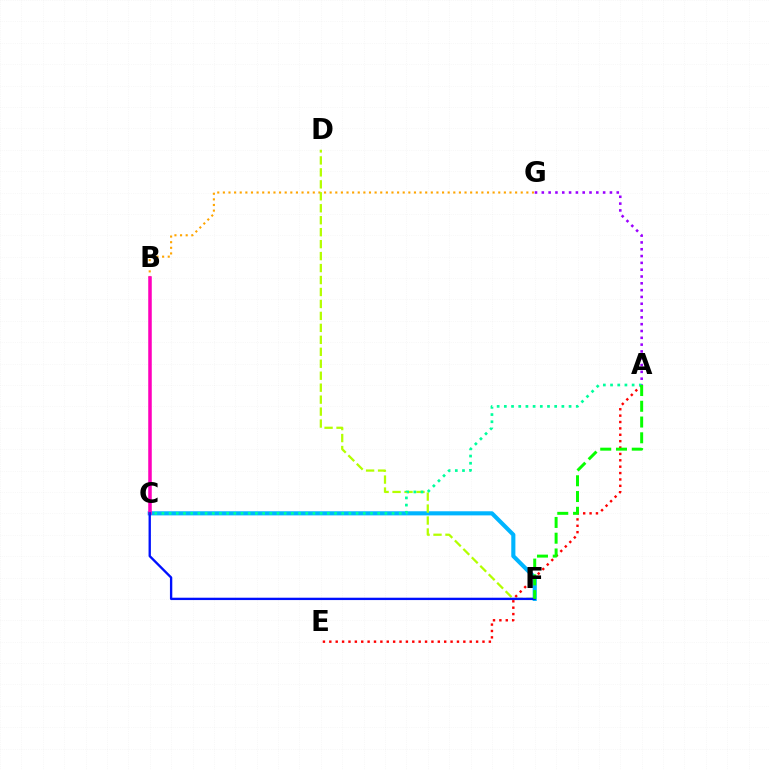{('B', 'G'): [{'color': '#ffa500', 'line_style': 'dotted', 'thickness': 1.53}], ('C', 'F'): [{'color': '#00b5ff', 'line_style': 'solid', 'thickness': 2.96}, {'color': '#0010ff', 'line_style': 'solid', 'thickness': 1.69}], ('D', 'F'): [{'color': '#b3ff00', 'line_style': 'dashed', 'thickness': 1.62}], ('A', 'G'): [{'color': '#9b00ff', 'line_style': 'dotted', 'thickness': 1.85}], ('B', 'C'): [{'color': '#ff00bd', 'line_style': 'solid', 'thickness': 2.54}], ('A', 'E'): [{'color': '#ff0000', 'line_style': 'dotted', 'thickness': 1.73}], ('A', 'C'): [{'color': '#00ff9d', 'line_style': 'dotted', 'thickness': 1.95}], ('A', 'F'): [{'color': '#08ff00', 'line_style': 'dashed', 'thickness': 2.14}]}